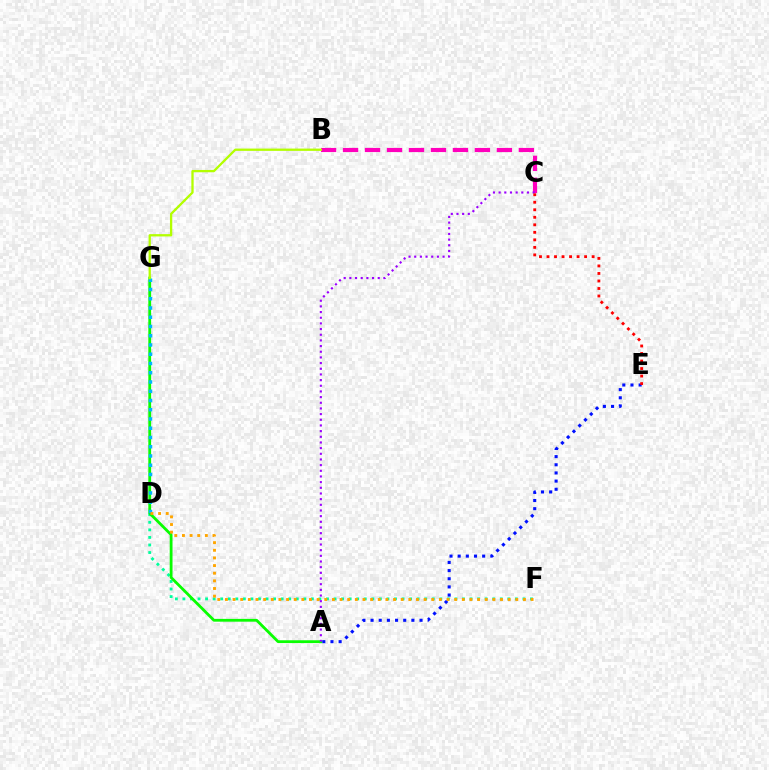{('D', 'F'): [{'color': '#00ff9d', 'line_style': 'dotted', 'thickness': 2.05}, {'color': '#ffa500', 'line_style': 'dotted', 'thickness': 2.08}], ('A', 'G'): [{'color': '#08ff00', 'line_style': 'solid', 'thickness': 2.02}], ('A', 'E'): [{'color': '#0010ff', 'line_style': 'dotted', 'thickness': 2.22}], ('B', 'C'): [{'color': '#ff00bd', 'line_style': 'dashed', 'thickness': 2.99}], ('D', 'G'): [{'color': '#00b5ff', 'line_style': 'dotted', 'thickness': 2.51}], ('A', 'C'): [{'color': '#9b00ff', 'line_style': 'dotted', 'thickness': 1.54}], ('B', 'G'): [{'color': '#b3ff00', 'line_style': 'solid', 'thickness': 1.66}], ('C', 'E'): [{'color': '#ff0000', 'line_style': 'dotted', 'thickness': 2.04}]}